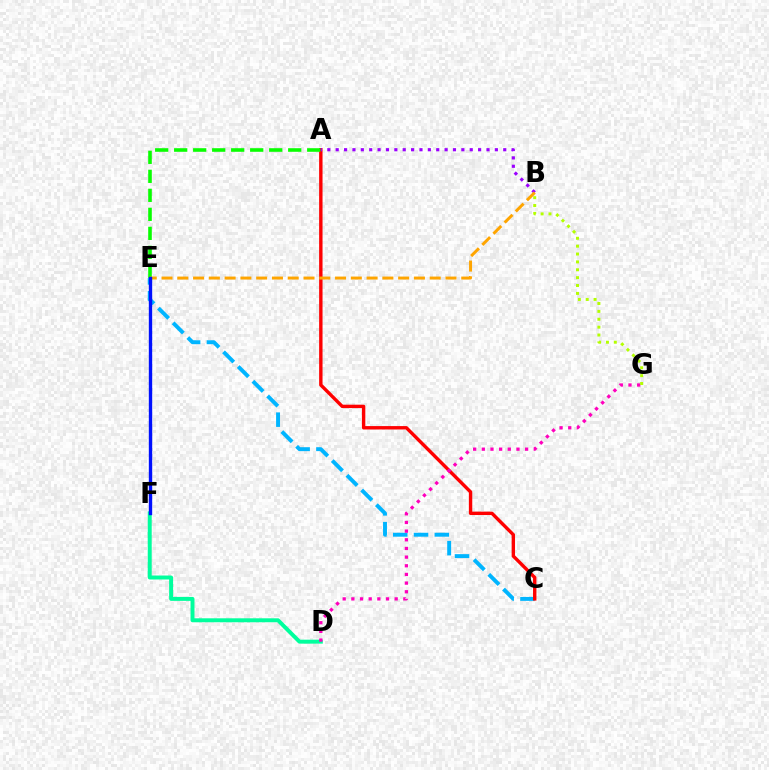{('C', 'E'): [{'color': '#00b5ff', 'line_style': 'dashed', 'thickness': 2.82}], ('D', 'F'): [{'color': '#00ff9d', 'line_style': 'solid', 'thickness': 2.85}], ('A', 'C'): [{'color': '#ff0000', 'line_style': 'solid', 'thickness': 2.44}], ('A', 'B'): [{'color': '#9b00ff', 'line_style': 'dotted', 'thickness': 2.28}], ('D', 'G'): [{'color': '#ff00bd', 'line_style': 'dotted', 'thickness': 2.35}], ('A', 'E'): [{'color': '#08ff00', 'line_style': 'dashed', 'thickness': 2.58}], ('B', 'G'): [{'color': '#b3ff00', 'line_style': 'dotted', 'thickness': 2.14}], ('B', 'E'): [{'color': '#ffa500', 'line_style': 'dashed', 'thickness': 2.14}], ('E', 'F'): [{'color': '#0010ff', 'line_style': 'solid', 'thickness': 2.43}]}